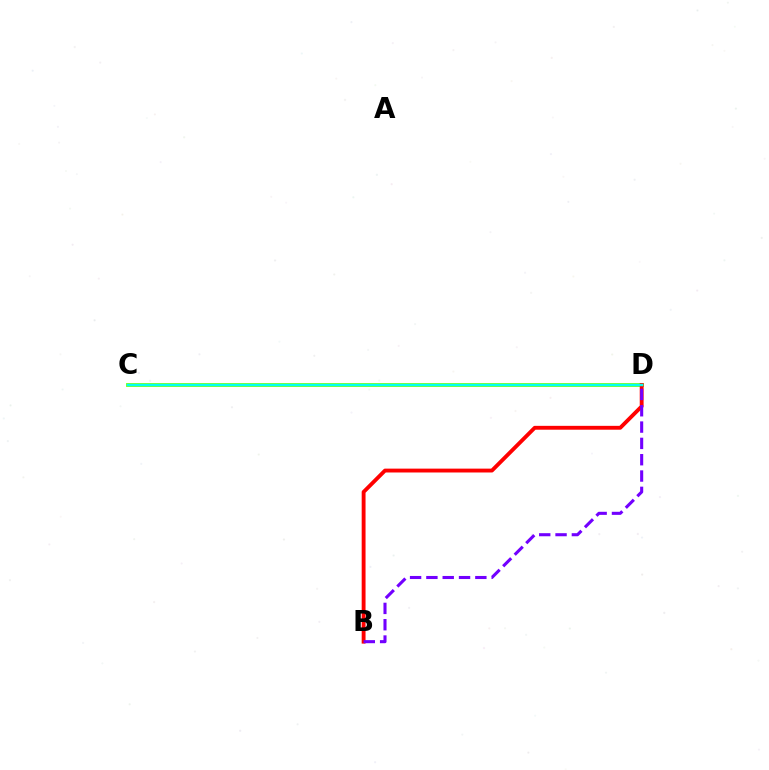{('C', 'D'): [{'color': '#84ff00', 'line_style': 'solid', 'thickness': 2.76}, {'color': '#00fff6', 'line_style': 'solid', 'thickness': 1.77}], ('B', 'D'): [{'color': '#ff0000', 'line_style': 'solid', 'thickness': 2.78}, {'color': '#7200ff', 'line_style': 'dashed', 'thickness': 2.22}]}